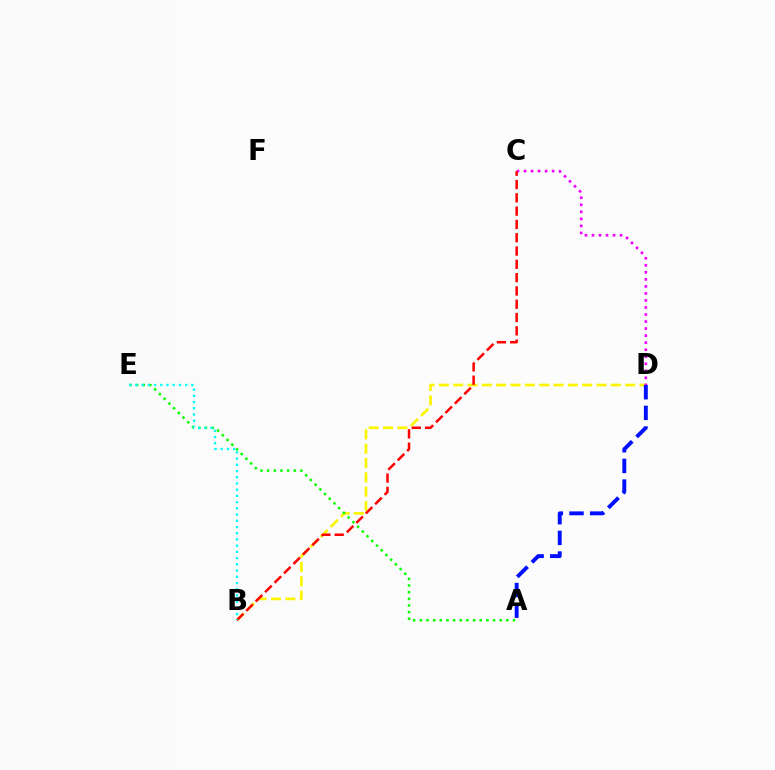{('B', 'D'): [{'color': '#fcf500', 'line_style': 'dashed', 'thickness': 1.95}], ('A', 'E'): [{'color': '#08ff00', 'line_style': 'dotted', 'thickness': 1.81}], ('C', 'D'): [{'color': '#ee00ff', 'line_style': 'dotted', 'thickness': 1.91}], ('A', 'D'): [{'color': '#0010ff', 'line_style': 'dashed', 'thickness': 2.81}], ('B', 'C'): [{'color': '#ff0000', 'line_style': 'dashed', 'thickness': 1.81}], ('B', 'E'): [{'color': '#00fff6', 'line_style': 'dotted', 'thickness': 1.69}]}